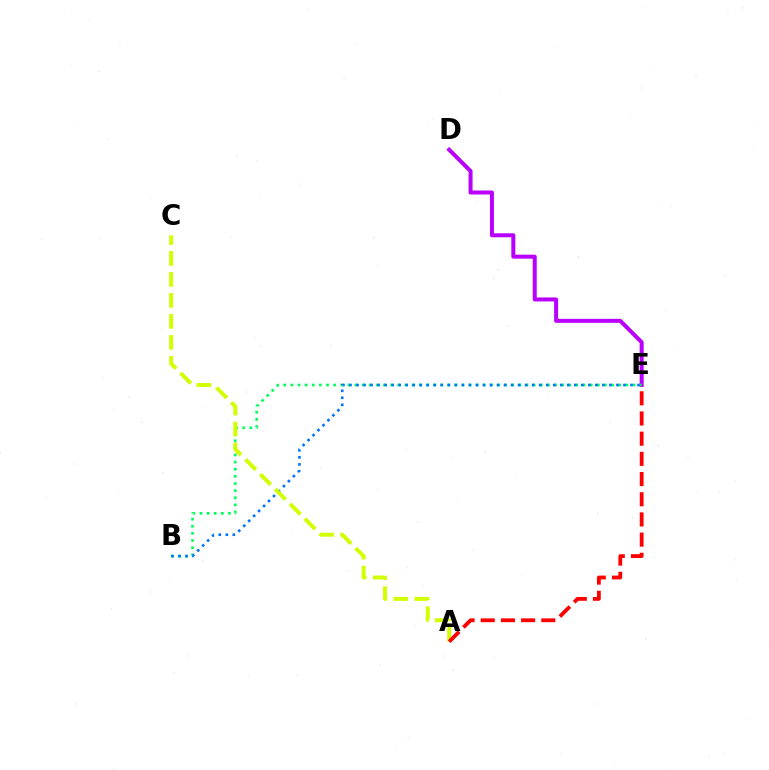{('D', 'E'): [{'color': '#b900ff', 'line_style': 'solid', 'thickness': 2.88}], ('B', 'E'): [{'color': '#00ff5c', 'line_style': 'dotted', 'thickness': 1.94}, {'color': '#0074ff', 'line_style': 'dotted', 'thickness': 1.91}], ('A', 'C'): [{'color': '#d1ff00', 'line_style': 'dashed', 'thickness': 2.85}], ('A', 'E'): [{'color': '#ff0000', 'line_style': 'dashed', 'thickness': 2.74}]}